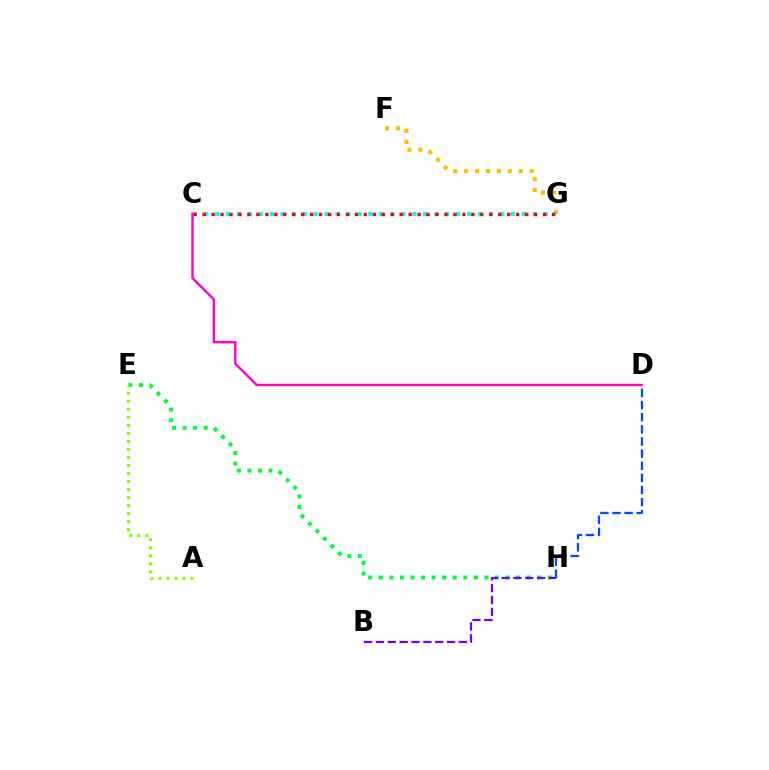{('F', 'G'): [{'color': '#ffbd00', 'line_style': 'dotted', 'thickness': 2.97}], ('C', 'G'): [{'color': '#00fff6', 'line_style': 'dotted', 'thickness': 2.98}, {'color': '#ff0000', 'line_style': 'dotted', 'thickness': 2.43}], ('C', 'D'): [{'color': '#ff00cf', 'line_style': 'solid', 'thickness': 1.72}], ('E', 'H'): [{'color': '#00ff39', 'line_style': 'dotted', 'thickness': 2.87}], ('A', 'E'): [{'color': '#84ff00', 'line_style': 'dotted', 'thickness': 2.18}], ('B', 'H'): [{'color': '#7200ff', 'line_style': 'dashed', 'thickness': 1.61}], ('D', 'H'): [{'color': '#004bff', 'line_style': 'dashed', 'thickness': 1.65}]}